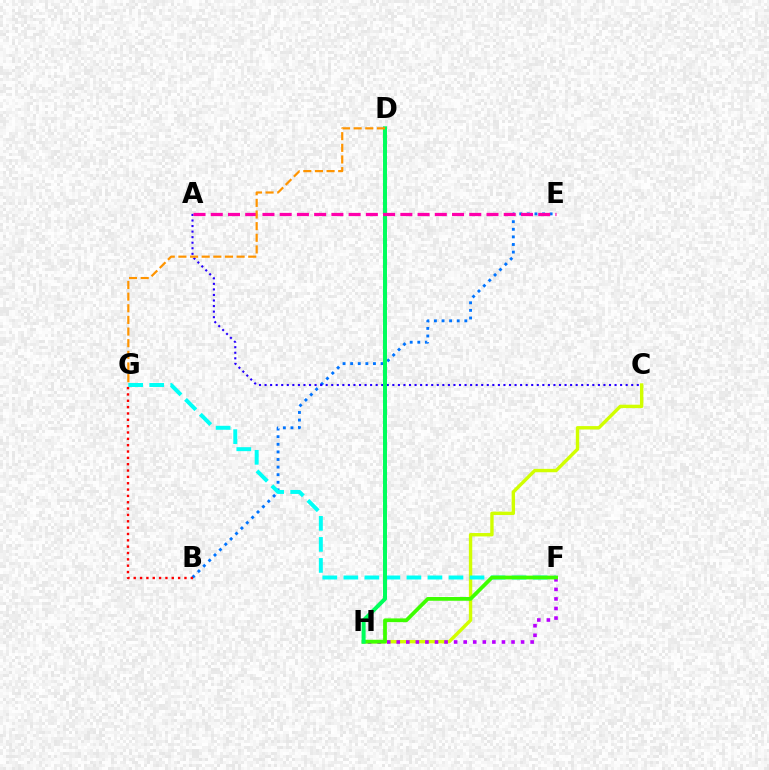{('B', 'E'): [{'color': '#0074ff', 'line_style': 'dotted', 'thickness': 2.07}], ('C', 'H'): [{'color': '#d1ff00', 'line_style': 'solid', 'thickness': 2.44}], ('F', 'G'): [{'color': '#00fff6', 'line_style': 'dashed', 'thickness': 2.86}], ('A', 'C'): [{'color': '#2500ff', 'line_style': 'dotted', 'thickness': 1.51}], ('F', 'H'): [{'color': '#b900ff', 'line_style': 'dotted', 'thickness': 2.6}, {'color': '#3dff00', 'line_style': 'solid', 'thickness': 2.7}], ('B', 'G'): [{'color': '#ff0000', 'line_style': 'dotted', 'thickness': 1.72}], ('D', 'H'): [{'color': '#00ff5c', 'line_style': 'solid', 'thickness': 2.86}], ('A', 'E'): [{'color': '#ff00ac', 'line_style': 'dashed', 'thickness': 2.34}], ('D', 'G'): [{'color': '#ff9400', 'line_style': 'dashed', 'thickness': 1.58}]}